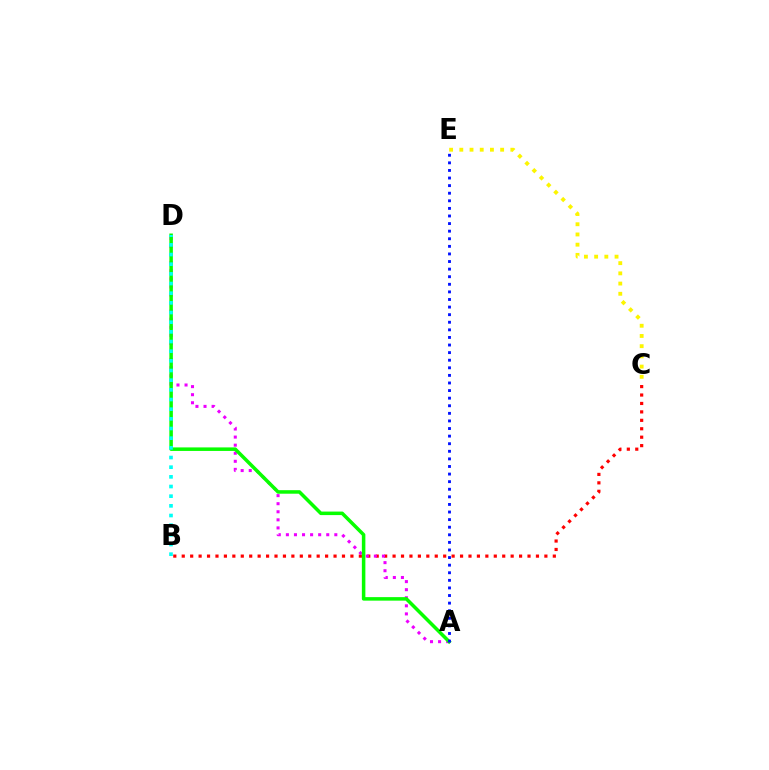{('B', 'C'): [{'color': '#ff0000', 'line_style': 'dotted', 'thickness': 2.29}], ('A', 'D'): [{'color': '#ee00ff', 'line_style': 'dotted', 'thickness': 2.19}, {'color': '#08ff00', 'line_style': 'solid', 'thickness': 2.54}], ('C', 'E'): [{'color': '#fcf500', 'line_style': 'dotted', 'thickness': 2.77}], ('B', 'D'): [{'color': '#00fff6', 'line_style': 'dotted', 'thickness': 2.63}], ('A', 'E'): [{'color': '#0010ff', 'line_style': 'dotted', 'thickness': 2.06}]}